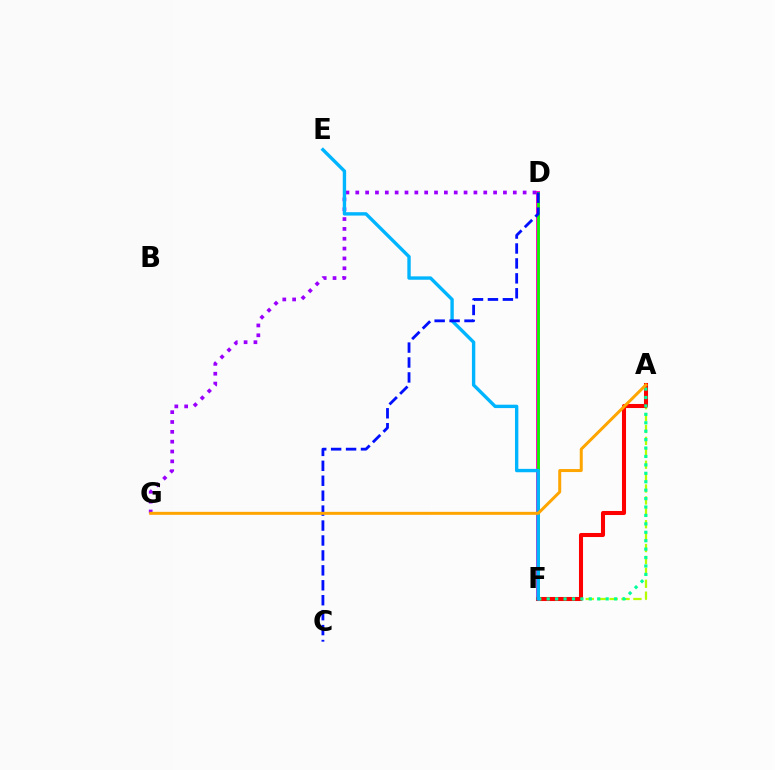{('A', 'F'): [{'color': '#b3ff00', 'line_style': 'dashed', 'thickness': 1.62}, {'color': '#ff0000', 'line_style': 'solid', 'thickness': 2.92}, {'color': '#00ff9d', 'line_style': 'dotted', 'thickness': 2.29}], ('D', 'F'): [{'color': '#ff00bd', 'line_style': 'solid', 'thickness': 2.8}, {'color': '#08ff00', 'line_style': 'solid', 'thickness': 1.98}], ('D', 'G'): [{'color': '#9b00ff', 'line_style': 'dotted', 'thickness': 2.67}], ('E', 'F'): [{'color': '#00b5ff', 'line_style': 'solid', 'thickness': 2.43}], ('C', 'D'): [{'color': '#0010ff', 'line_style': 'dashed', 'thickness': 2.03}], ('A', 'G'): [{'color': '#ffa500', 'line_style': 'solid', 'thickness': 2.15}]}